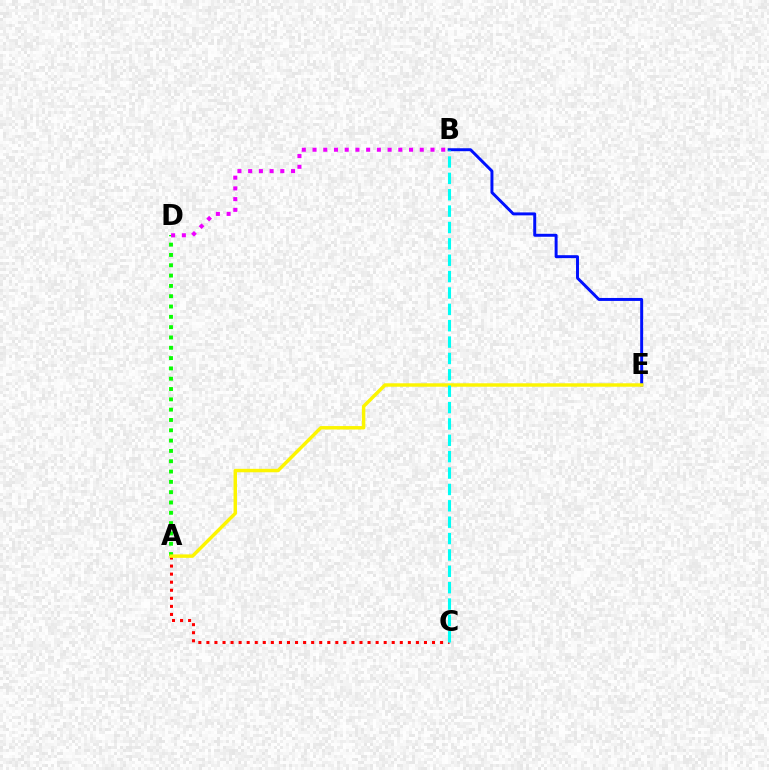{('A', 'D'): [{'color': '#08ff00', 'line_style': 'dotted', 'thickness': 2.8}], ('A', 'C'): [{'color': '#ff0000', 'line_style': 'dotted', 'thickness': 2.19}], ('B', 'E'): [{'color': '#0010ff', 'line_style': 'solid', 'thickness': 2.13}], ('A', 'E'): [{'color': '#fcf500', 'line_style': 'solid', 'thickness': 2.48}], ('B', 'C'): [{'color': '#00fff6', 'line_style': 'dashed', 'thickness': 2.22}], ('B', 'D'): [{'color': '#ee00ff', 'line_style': 'dotted', 'thickness': 2.91}]}